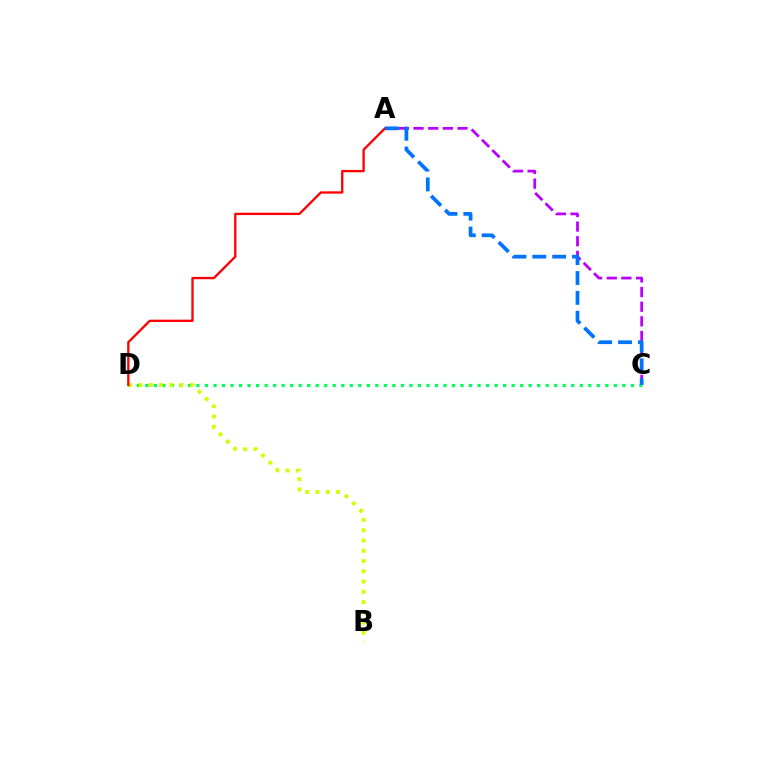{('A', 'C'): [{'color': '#b900ff', 'line_style': 'dashed', 'thickness': 1.99}, {'color': '#0074ff', 'line_style': 'dashed', 'thickness': 2.7}], ('C', 'D'): [{'color': '#00ff5c', 'line_style': 'dotted', 'thickness': 2.31}], ('B', 'D'): [{'color': '#d1ff00', 'line_style': 'dotted', 'thickness': 2.79}], ('A', 'D'): [{'color': '#ff0000', 'line_style': 'solid', 'thickness': 1.67}]}